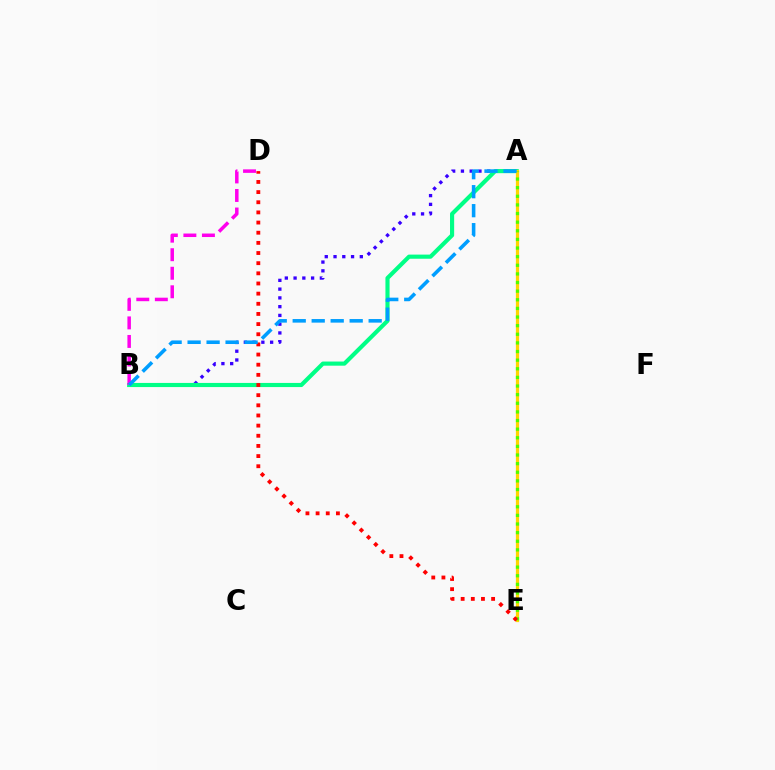{('A', 'B'): [{'color': '#3700ff', 'line_style': 'dotted', 'thickness': 2.38}, {'color': '#00ff86', 'line_style': 'solid', 'thickness': 2.98}, {'color': '#009eff', 'line_style': 'dashed', 'thickness': 2.58}], ('A', 'E'): [{'color': '#ffd500', 'line_style': 'solid', 'thickness': 2.32}, {'color': '#4fff00', 'line_style': 'dotted', 'thickness': 2.34}], ('B', 'D'): [{'color': '#ff00ed', 'line_style': 'dashed', 'thickness': 2.52}], ('D', 'E'): [{'color': '#ff0000', 'line_style': 'dotted', 'thickness': 2.76}]}